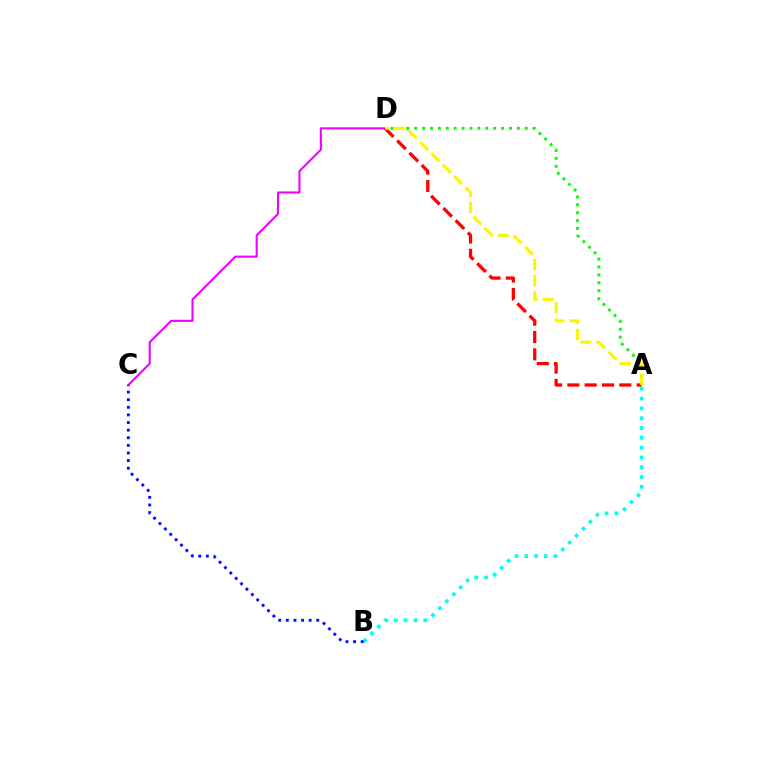{('C', 'D'): [{'color': '#ee00ff', 'line_style': 'solid', 'thickness': 1.51}], ('A', 'B'): [{'color': '#00fff6', 'line_style': 'dotted', 'thickness': 2.67}], ('A', 'D'): [{'color': '#ff0000', 'line_style': 'dashed', 'thickness': 2.35}, {'color': '#08ff00', 'line_style': 'dotted', 'thickness': 2.15}, {'color': '#fcf500', 'line_style': 'dashed', 'thickness': 2.19}], ('B', 'C'): [{'color': '#0010ff', 'line_style': 'dotted', 'thickness': 2.07}]}